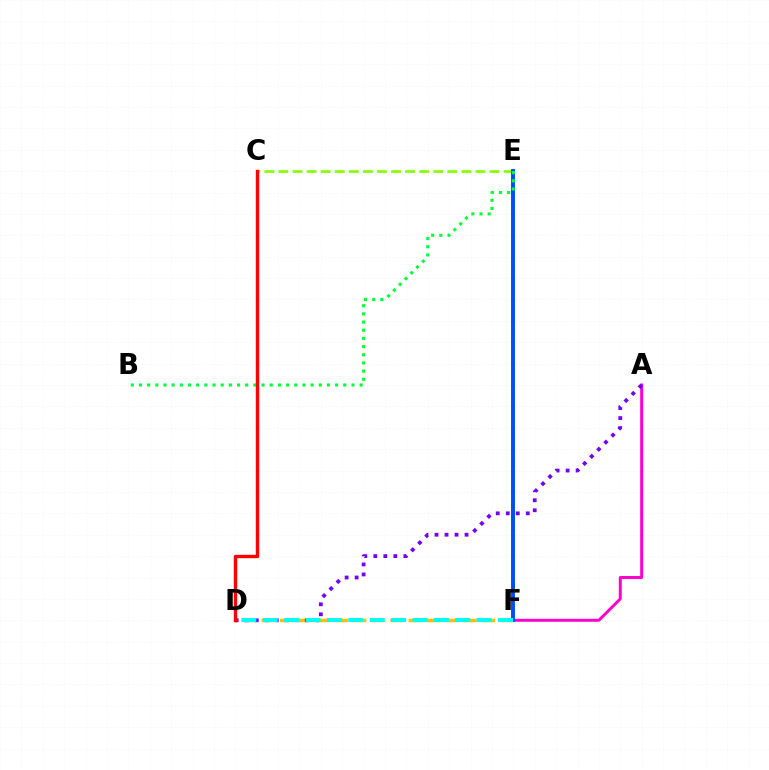{('D', 'F'): [{'color': '#ffbd00', 'line_style': 'dashed', 'thickness': 2.5}, {'color': '#00fff6', 'line_style': 'dashed', 'thickness': 2.91}], ('A', 'F'): [{'color': '#ff00cf', 'line_style': 'solid', 'thickness': 2.13}], ('A', 'D'): [{'color': '#7200ff', 'line_style': 'dotted', 'thickness': 2.72}], ('C', 'E'): [{'color': '#84ff00', 'line_style': 'dashed', 'thickness': 1.91}], ('E', 'F'): [{'color': '#004bff', 'line_style': 'solid', 'thickness': 2.82}], ('B', 'E'): [{'color': '#00ff39', 'line_style': 'dotted', 'thickness': 2.22}], ('C', 'D'): [{'color': '#ff0000', 'line_style': 'solid', 'thickness': 2.45}]}